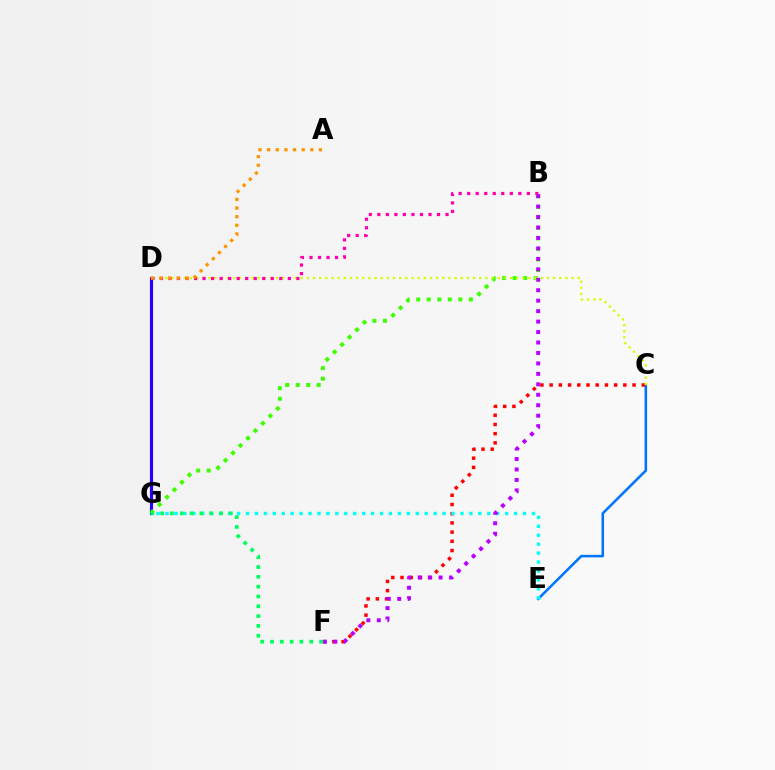{('C', 'E'): [{'color': '#0074ff', 'line_style': 'solid', 'thickness': 1.84}], ('D', 'G'): [{'color': '#2500ff', 'line_style': 'solid', 'thickness': 2.26}], ('C', 'F'): [{'color': '#ff0000', 'line_style': 'dotted', 'thickness': 2.5}], ('B', 'G'): [{'color': '#3dff00', 'line_style': 'dotted', 'thickness': 2.86}], ('E', 'G'): [{'color': '#00fff6', 'line_style': 'dotted', 'thickness': 2.43}], ('C', 'D'): [{'color': '#d1ff00', 'line_style': 'dotted', 'thickness': 1.67}], ('B', 'F'): [{'color': '#b900ff', 'line_style': 'dotted', 'thickness': 2.84}], ('F', 'G'): [{'color': '#00ff5c', 'line_style': 'dotted', 'thickness': 2.67}], ('B', 'D'): [{'color': '#ff00ac', 'line_style': 'dotted', 'thickness': 2.32}], ('A', 'D'): [{'color': '#ff9400', 'line_style': 'dotted', 'thickness': 2.34}]}